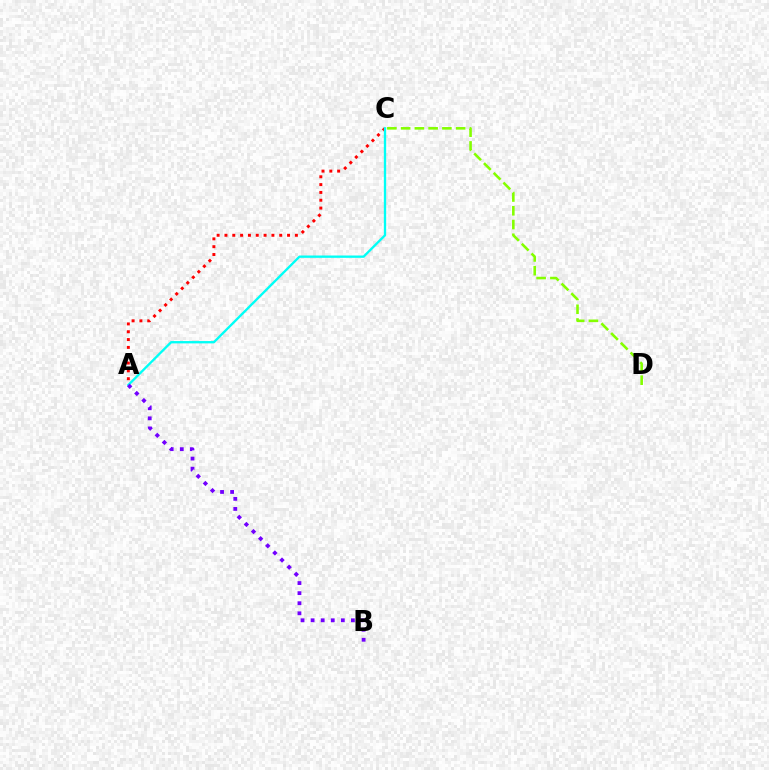{('A', 'C'): [{'color': '#ff0000', 'line_style': 'dotted', 'thickness': 2.13}, {'color': '#00fff6', 'line_style': 'solid', 'thickness': 1.67}], ('C', 'D'): [{'color': '#84ff00', 'line_style': 'dashed', 'thickness': 1.87}], ('A', 'B'): [{'color': '#7200ff', 'line_style': 'dotted', 'thickness': 2.74}]}